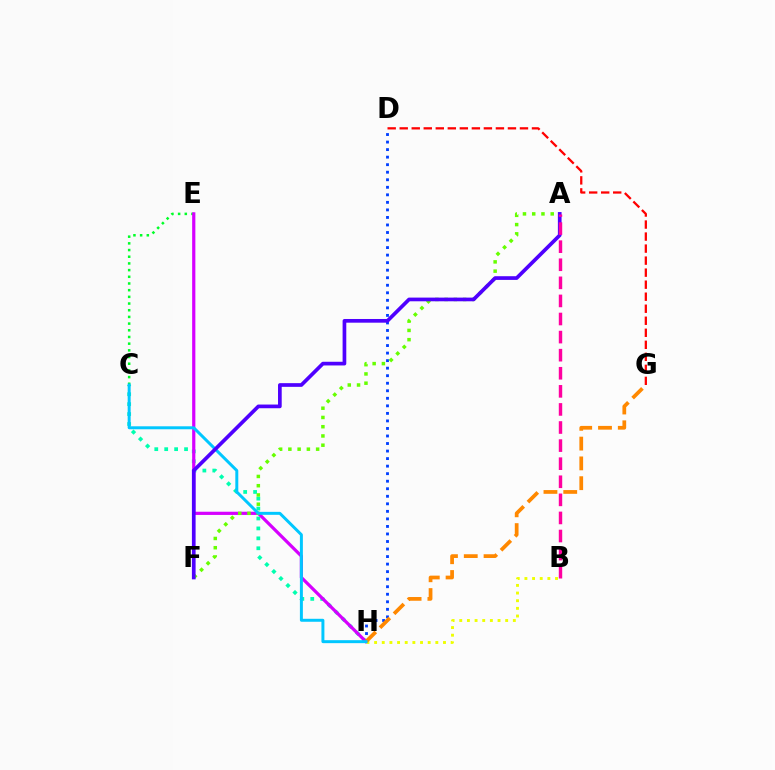{('C', 'H'): [{'color': '#00ffaf', 'line_style': 'dotted', 'thickness': 2.7}, {'color': '#00c7ff', 'line_style': 'solid', 'thickness': 2.14}], ('C', 'E'): [{'color': '#00ff27', 'line_style': 'dotted', 'thickness': 1.82}], ('D', 'H'): [{'color': '#003fff', 'line_style': 'dotted', 'thickness': 2.05}], ('E', 'H'): [{'color': '#d600ff', 'line_style': 'solid', 'thickness': 2.31}], ('B', 'H'): [{'color': '#eeff00', 'line_style': 'dotted', 'thickness': 2.08}], ('G', 'H'): [{'color': '#ff8800', 'line_style': 'dashed', 'thickness': 2.69}], ('A', 'F'): [{'color': '#66ff00', 'line_style': 'dotted', 'thickness': 2.51}, {'color': '#4f00ff', 'line_style': 'solid', 'thickness': 2.66}], ('A', 'B'): [{'color': '#ff00a0', 'line_style': 'dashed', 'thickness': 2.46}], ('D', 'G'): [{'color': '#ff0000', 'line_style': 'dashed', 'thickness': 1.63}]}